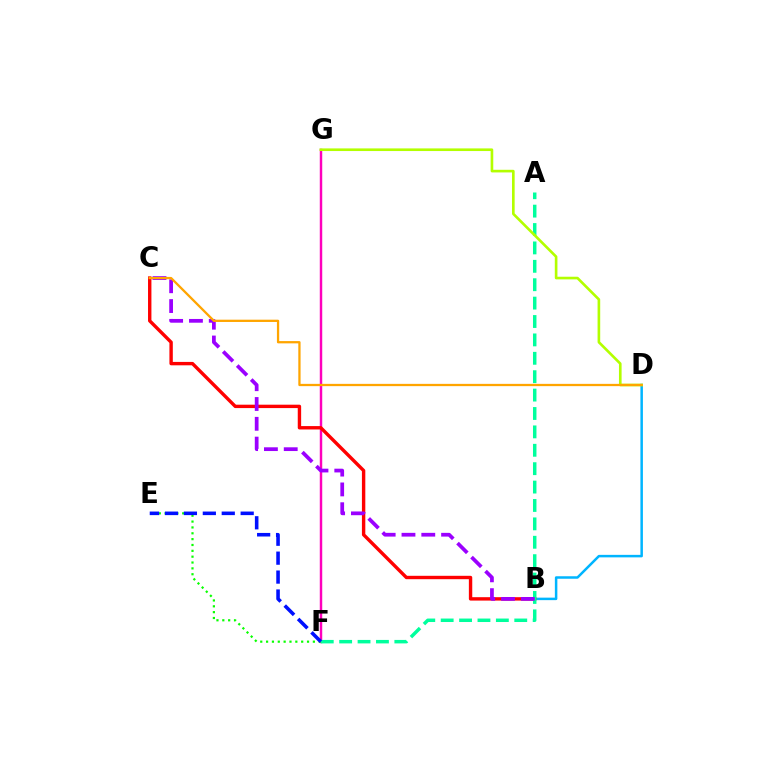{('B', 'D'): [{'color': '#00b5ff', 'line_style': 'solid', 'thickness': 1.8}], ('F', 'G'): [{'color': '#ff00bd', 'line_style': 'solid', 'thickness': 1.77}], ('E', 'F'): [{'color': '#08ff00', 'line_style': 'dotted', 'thickness': 1.59}, {'color': '#0010ff', 'line_style': 'dashed', 'thickness': 2.57}], ('B', 'C'): [{'color': '#ff0000', 'line_style': 'solid', 'thickness': 2.44}, {'color': '#9b00ff', 'line_style': 'dashed', 'thickness': 2.69}], ('A', 'F'): [{'color': '#00ff9d', 'line_style': 'dashed', 'thickness': 2.5}], ('D', 'G'): [{'color': '#b3ff00', 'line_style': 'solid', 'thickness': 1.9}], ('C', 'D'): [{'color': '#ffa500', 'line_style': 'solid', 'thickness': 1.64}]}